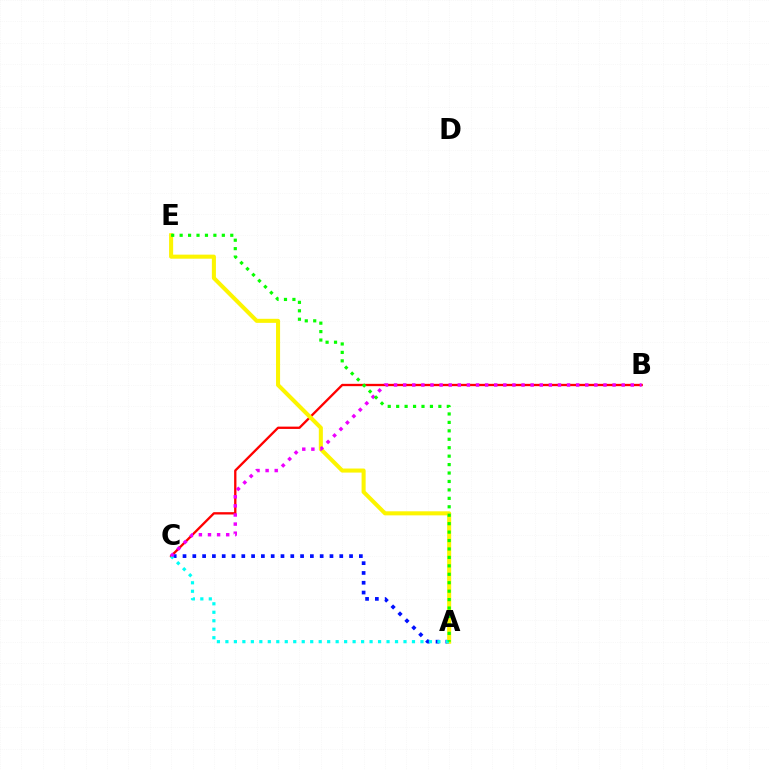{('B', 'C'): [{'color': '#ff0000', 'line_style': 'solid', 'thickness': 1.67}, {'color': '#ee00ff', 'line_style': 'dotted', 'thickness': 2.47}], ('A', 'C'): [{'color': '#0010ff', 'line_style': 'dotted', 'thickness': 2.66}, {'color': '#00fff6', 'line_style': 'dotted', 'thickness': 2.3}], ('A', 'E'): [{'color': '#fcf500', 'line_style': 'solid', 'thickness': 2.92}, {'color': '#08ff00', 'line_style': 'dotted', 'thickness': 2.29}]}